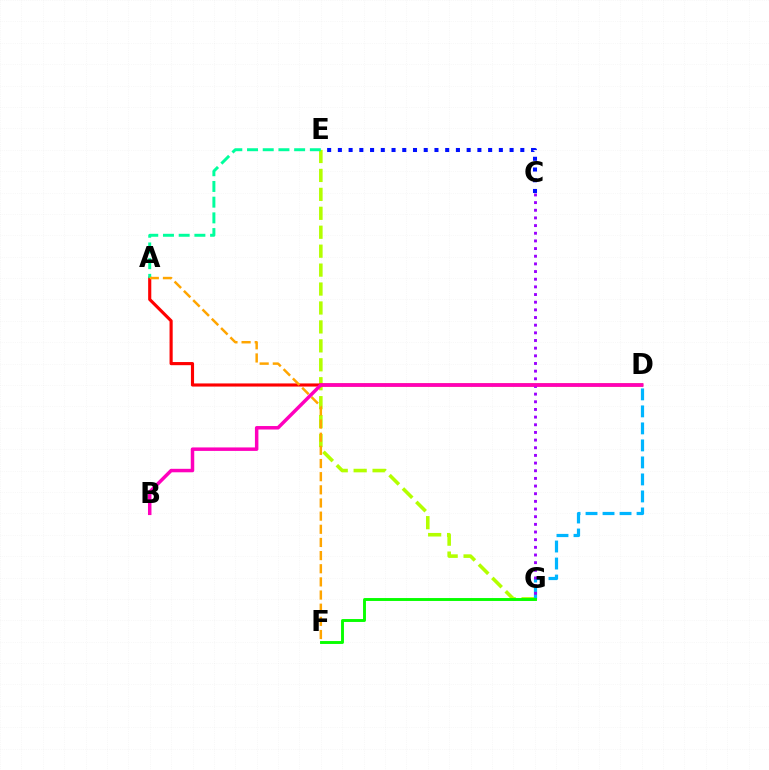{('E', 'G'): [{'color': '#b3ff00', 'line_style': 'dashed', 'thickness': 2.57}], ('A', 'D'): [{'color': '#ff0000', 'line_style': 'solid', 'thickness': 2.26}], ('A', 'E'): [{'color': '#00ff9d', 'line_style': 'dashed', 'thickness': 2.13}], ('C', 'E'): [{'color': '#0010ff', 'line_style': 'dotted', 'thickness': 2.92}], ('D', 'G'): [{'color': '#00b5ff', 'line_style': 'dashed', 'thickness': 2.31}], ('A', 'F'): [{'color': '#ffa500', 'line_style': 'dashed', 'thickness': 1.79}], ('C', 'G'): [{'color': '#9b00ff', 'line_style': 'dotted', 'thickness': 2.08}], ('F', 'G'): [{'color': '#08ff00', 'line_style': 'solid', 'thickness': 2.09}], ('B', 'D'): [{'color': '#ff00bd', 'line_style': 'solid', 'thickness': 2.51}]}